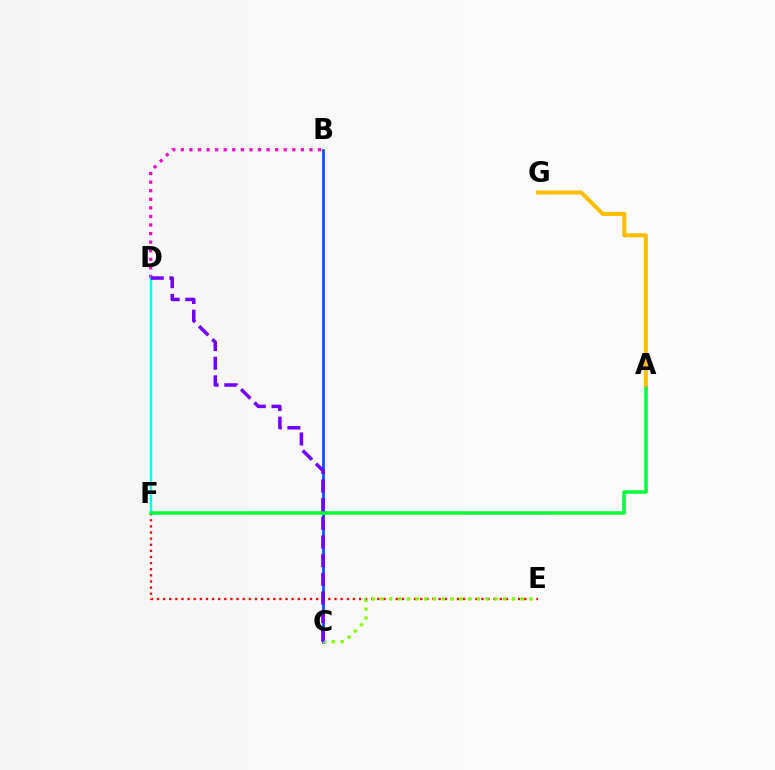{('B', 'D'): [{'color': '#ff00cf', 'line_style': 'dotted', 'thickness': 2.33}], ('B', 'C'): [{'color': '#004bff', 'line_style': 'solid', 'thickness': 1.94}], ('D', 'F'): [{'color': '#00fff6', 'line_style': 'solid', 'thickness': 1.72}], ('E', 'F'): [{'color': '#ff0000', 'line_style': 'dotted', 'thickness': 1.66}], ('C', 'E'): [{'color': '#84ff00', 'line_style': 'dotted', 'thickness': 2.38}], ('A', 'F'): [{'color': '#00ff39', 'line_style': 'solid', 'thickness': 2.52}], ('C', 'D'): [{'color': '#7200ff', 'line_style': 'dashed', 'thickness': 2.54}], ('A', 'G'): [{'color': '#ffbd00', 'line_style': 'solid', 'thickness': 2.93}]}